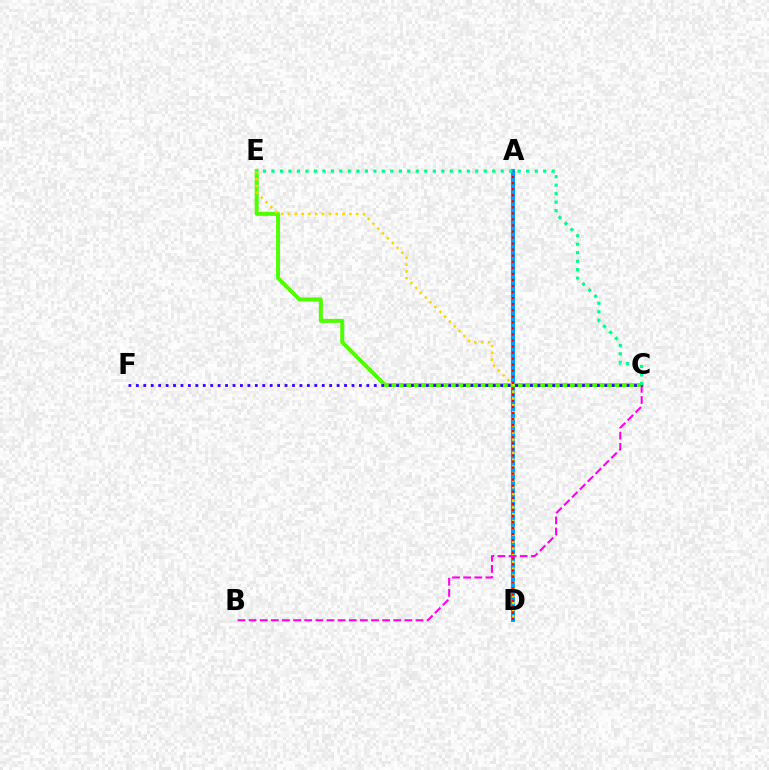{('A', 'D'): [{'color': '#009eff', 'line_style': 'solid', 'thickness': 2.95}, {'color': '#ff0000', 'line_style': 'dotted', 'thickness': 1.64}], ('C', 'E'): [{'color': '#4fff00', 'line_style': 'solid', 'thickness': 2.86}, {'color': '#00ff86', 'line_style': 'dotted', 'thickness': 2.31}], ('D', 'E'): [{'color': '#ffd500', 'line_style': 'dotted', 'thickness': 1.85}], ('B', 'C'): [{'color': '#ff00ed', 'line_style': 'dashed', 'thickness': 1.51}], ('C', 'F'): [{'color': '#3700ff', 'line_style': 'dotted', 'thickness': 2.02}]}